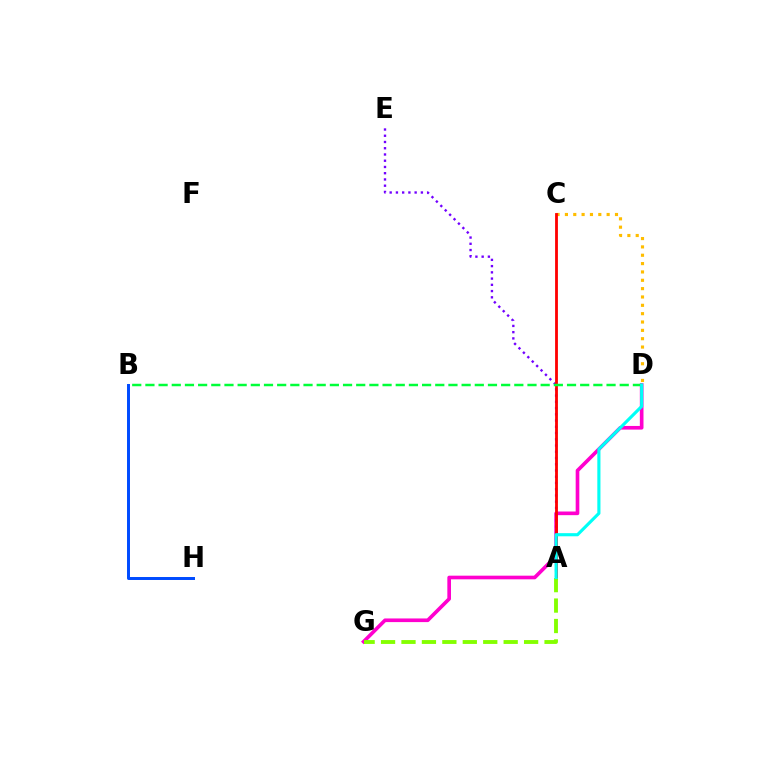{('D', 'G'): [{'color': '#ff00cf', 'line_style': 'solid', 'thickness': 2.63}], ('A', 'E'): [{'color': '#7200ff', 'line_style': 'dotted', 'thickness': 1.7}], ('C', 'D'): [{'color': '#ffbd00', 'line_style': 'dotted', 'thickness': 2.27}], ('A', 'C'): [{'color': '#ff0000', 'line_style': 'solid', 'thickness': 2.02}], ('B', 'D'): [{'color': '#00ff39', 'line_style': 'dashed', 'thickness': 1.79}], ('A', 'G'): [{'color': '#84ff00', 'line_style': 'dashed', 'thickness': 2.78}], ('A', 'D'): [{'color': '#00fff6', 'line_style': 'solid', 'thickness': 2.26}], ('B', 'H'): [{'color': '#004bff', 'line_style': 'solid', 'thickness': 2.14}]}